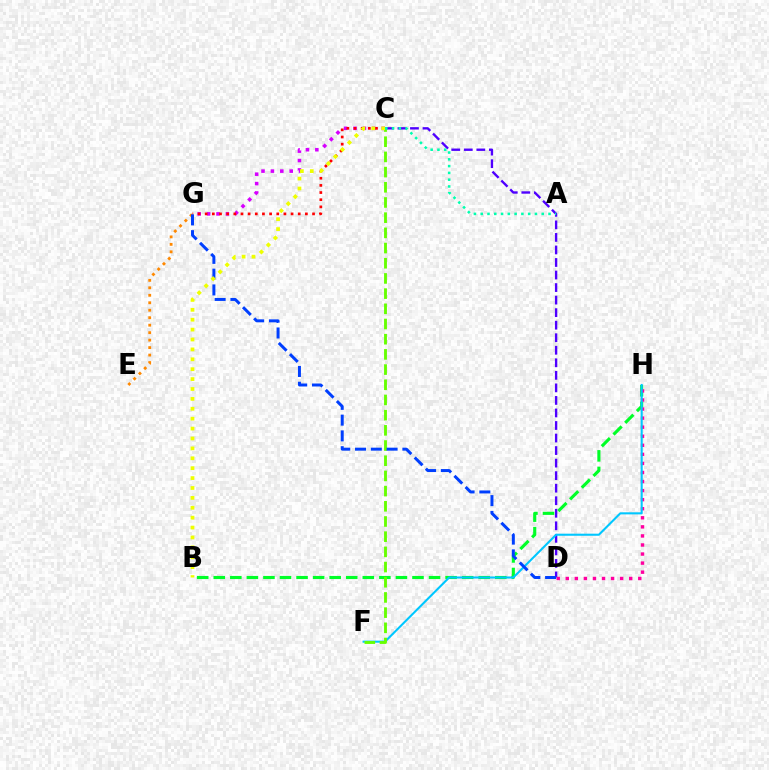{('E', 'G'): [{'color': '#ff8800', 'line_style': 'dotted', 'thickness': 2.03}], ('C', 'D'): [{'color': '#4f00ff', 'line_style': 'dashed', 'thickness': 1.7}], ('B', 'H'): [{'color': '#00ff27', 'line_style': 'dashed', 'thickness': 2.25}], ('C', 'G'): [{'color': '#d600ff', 'line_style': 'dotted', 'thickness': 2.56}, {'color': '#ff0000', 'line_style': 'dotted', 'thickness': 1.94}], ('D', 'H'): [{'color': '#ff00a0', 'line_style': 'dotted', 'thickness': 2.46}], ('F', 'H'): [{'color': '#00c7ff', 'line_style': 'solid', 'thickness': 1.5}], ('C', 'F'): [{'color': '#66ff00', 'line_style': 'dashed', 'thickness': 2.06}], ('A', 'C'): [{'color': '#00ffaf', 'line_style': 'dotted', 'thickness': 1.84}], ('D', 'G'): [{'color': '#003fff', 'line_style': 'dashed', 'thickness': 2.14}], ('B', 'C'): [{'color': '#eeff00', 'line_style': 'dotted', 'thickness': 2.69}]}